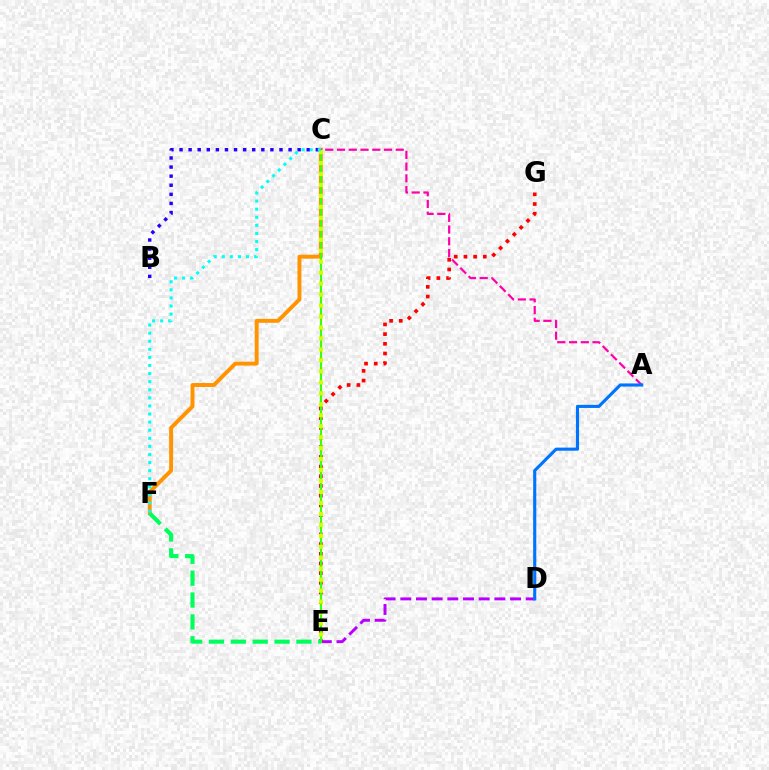{('C', 'F'): [{'color': '#ff9400', 'line_style': 'solid', 'thickness': 2.82}, {'color': '#00fff6', 'line_style': 'dotted', 'thickness': 2.2}], ('D', 'E'): [{'color': '#b900ff', 'line_style': 'dashed', 'thickness': 2.13}], ('B', 'C'): [{'color': '#2500ff', 'line_style': 'dotted', 'thickness': 2.47}], ('E', 'G'): [{'color': '#ff0000', 'line_style': 'dotted', 'thickness': 2.63}], ('C', 'E'): [{'color': '#3dff00', 'line_style': 'solid', 'thickness': 1.51}, {'color': '#d1ff00', 'line_style': 'dotted', 'thickness': 2.98}], ('A', 'C'): [{'color': '#ff00ac', 'line_style': 'dashed', 'thickness': 1.6}], ('A', 'D'): [{'color': '#0074ff', 'line_style': 'solid', 'thickness': 2.25}], ('E', 'F'): [{'color': '#00ff5c', 'line_style': 'dashed', 'thickness': 2.97}]}